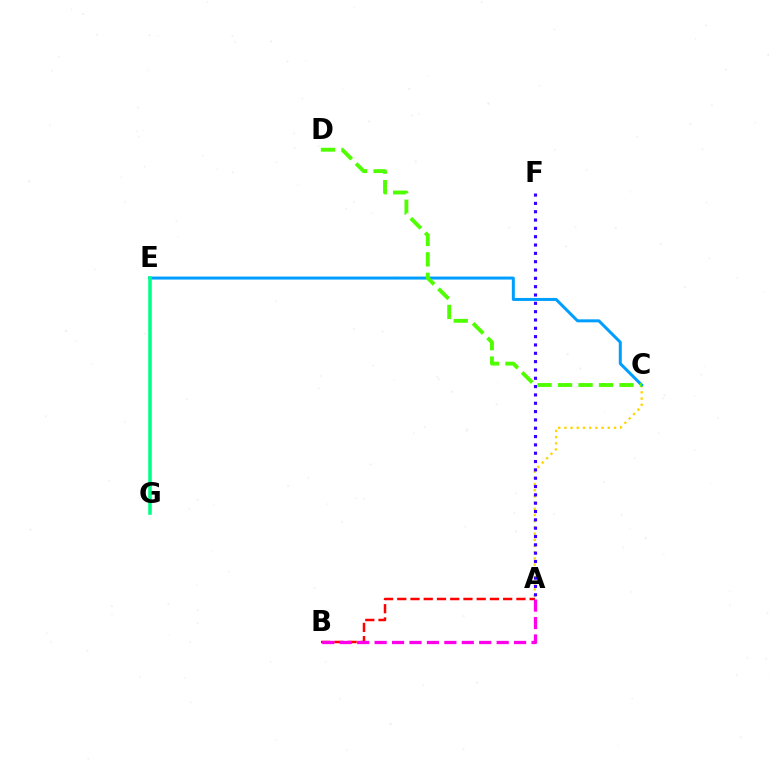{('A', 'C'): [{'color': '#ffd500', 'line_style': 'dotted', 'thickness': 1.68}], ('A', 'B'): [{'color': '#ff0000', 'line_style': 'dashed', 'thickness': 1.8}, {'color': '#ff00ed', 'line_style': 'dashed', 'thickness': 2.37}], ('A', 'F'): [{'color': '#3700ff', 'line_style': 'dotted', 'thickness': 2.26}], ('C', 'E'): [{'color': '#009eff', 'line_style': 'solid', 'thickness': 2.15}], ('C', 'D'): [{'color': '#4fff00', 'line_style': 'dashed', 'thickness': 2.78}], ('E', 'G'): [{'color': '#00ff86', 'line_style': 'solid', 'thickness': 2.56}]}